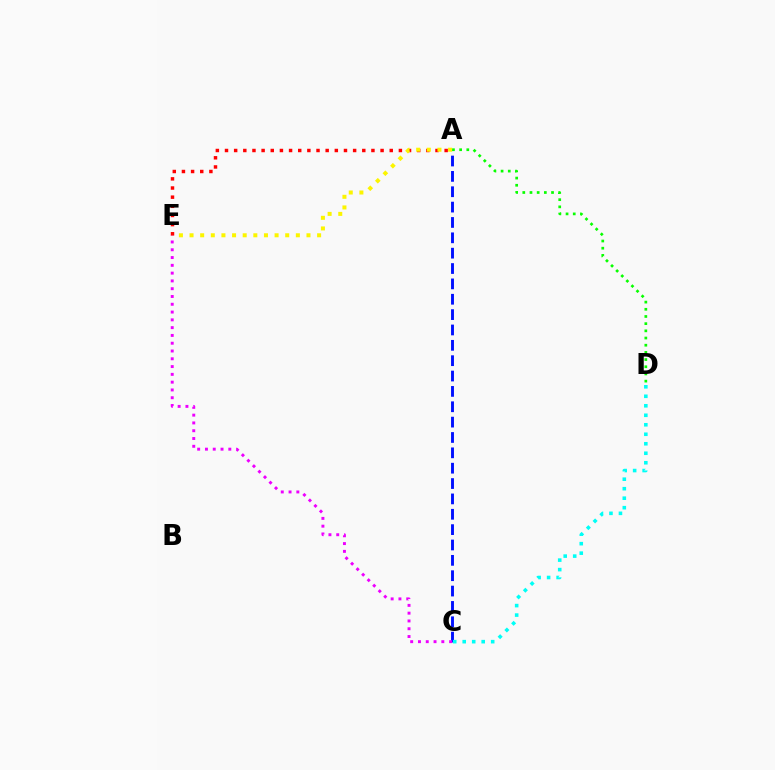{('A', 'C'): [{'color': '#0010ff', 'line_style': 'dashed', 'thickness': 2.09}], ('C', 'E'): [{'color': '#ee00ff', 'line_style': 'dotted', 'thickness': 2.12}], ('A', 'E'): [{'color': '#ff0000', 'line_style': 'dotted', 'thickness': 2.49}, {'color': '#fcf500', 'line_style': 'dotted', 'thickness': 2.89}], ('A', 'D'): [{'color': '#08ff00', 'line_style': 'dotted', 'thickness': 1.95}], ('C', 'D'): [{'color': '#00fff6', 'line_style': 'dotted', 'thickness': 2.58}]}